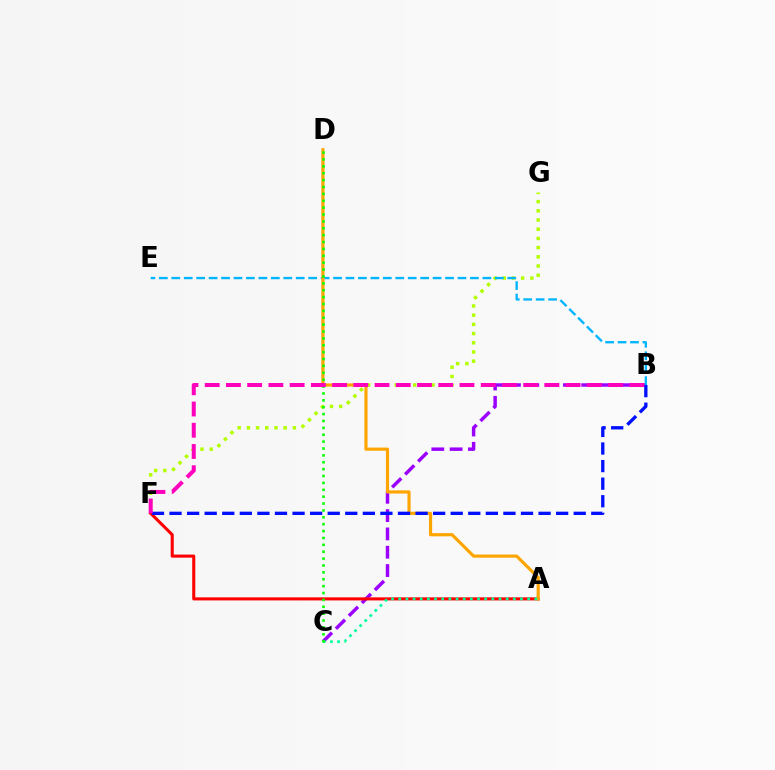{('F', 'G'): [{'color': '#b3ff00', 'line_style': 'dotted', 'thickness': 2.5}], ('B', 'C'): [{'color': '#9b00ff', 'line_style': 'dashed', 'thickness': 2.49}], ('B', 'E'): [{'color': '#00b5ff', 'line_style': 'dashed', 'thickness': 1.69}], ('A', 'F'): [{'color': '#ff0000', 'line_style': 'solid', 'thickness': 2.21}], ('A', 'D'): [{'color': '#ffa500', 'line_style': 'solid', 'thickness': 2.28}], ('A', 'C'): [{'color': '#00ff9d', 'line_style': 'dotted', 'thickness': 1.95}], ('B', 'F'): [{'color': '#0010ff', 'line_style': 'dashed', 'thickness': 2.39}, {'color': '#ff00bd', 'line_style': 'dashed', 'thickness': 2.88}], ('C', 'D'): [{'color': '#08ff00', 'line_style': 'dotted', 'thickness': 1.87}]}